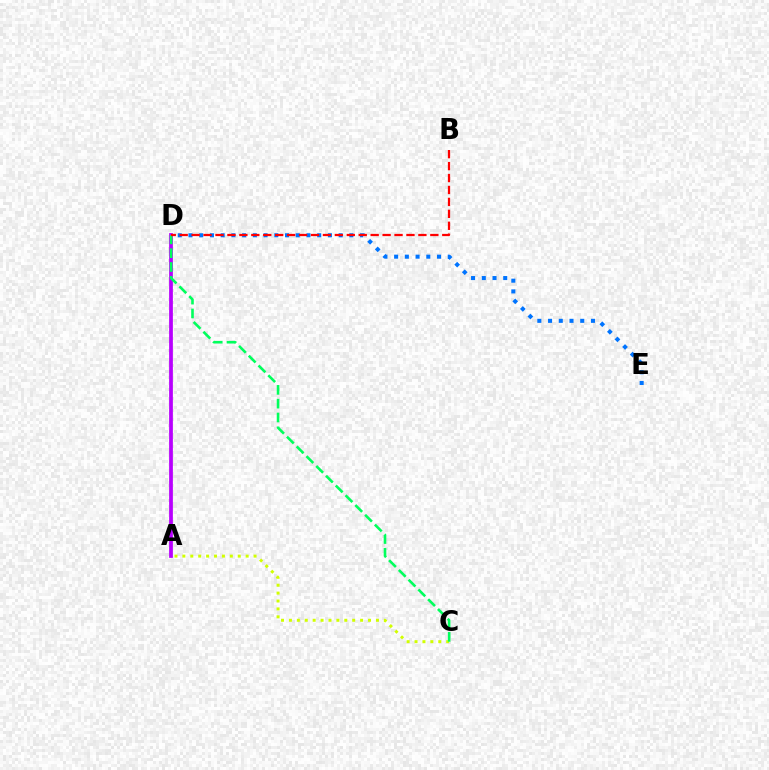{('A', 'D'): [{'color': '#b900ff', 'line_style': 'solid', 'thickness': 2.7}], ('A', 'C'): [{'color': '#d1ff00', 'line_style': 'dotted', 'thickness': 2.15}], ('C', 'D'): [{'color': '#00ff5c', 'line_style': 'dashed', 'thickness': 1.88}], ('D', 'E'): [{'color': '#0074ff', 'line_style': 'dotted', 'thickness': 2.91}], ('B', 'D'): [{'color': '#ff0000', 'line_style': 'dashed', 'thickness': 1.62}]}